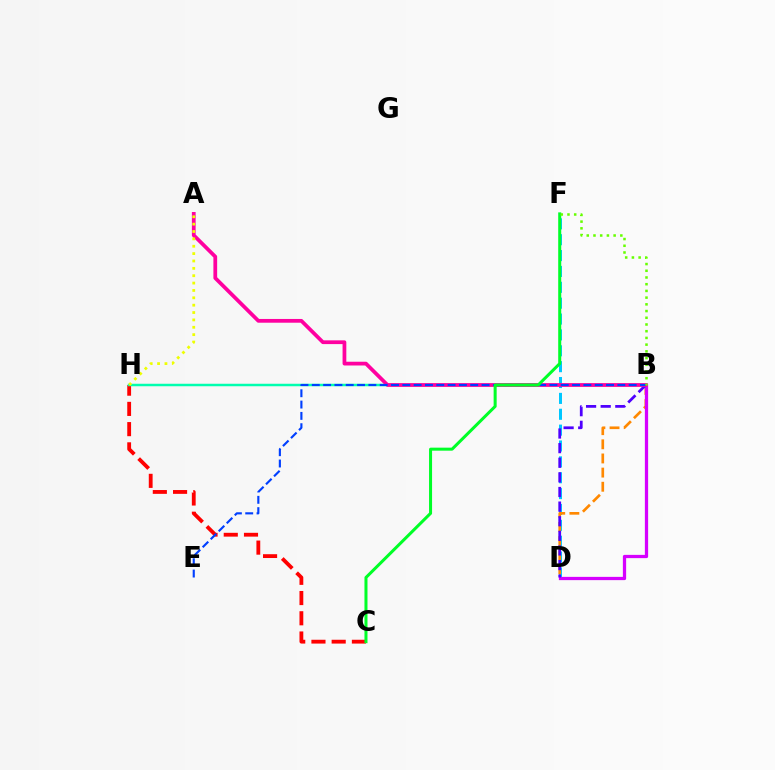{('D', 'F'): [{'color': '#00c7ff', 'line_style': 'dashed', 'thickness': 2.16}], ('B', 'D'): [{'color': '#ff8800', 'line_style': 'dashed', 'thickness': 1.92}, {'color': '#d600ff', 'line_style': 'solid', 'thickness': 2.35}, {'color': '#4f00ff', 'line_style': 'dashed', 'thickness': 1.99}], ('C', 'H'): [{'color': '#ff0000', 'line_style': 'dashed', 'thickness': 2.75}], ('B', 'H'): [{'color': '#00ffaf', 'line_style': 'solid', 'thickness': 1.79}], ('A', 'B'): [{'color': '#ff00a0', 'line_style': 'solid', 'thickness': 2.7}], ('A', 'H'): [{'color': '#eeff00', 'line_style': 'dotted', 'thickness': 2.0}], ('B', 'E'): [{'color': '#003fff', 'line_style': 'dashed', 'thickness': 1.54}], ('C', 'F'): [{'color': '#00ff27', 'line_style': 'solid', 'thickness': 2.18}], ('B', 'F'): [{'color': '#66ff00', 'line_style': 'dotted', 'thickness': 1.82}]}